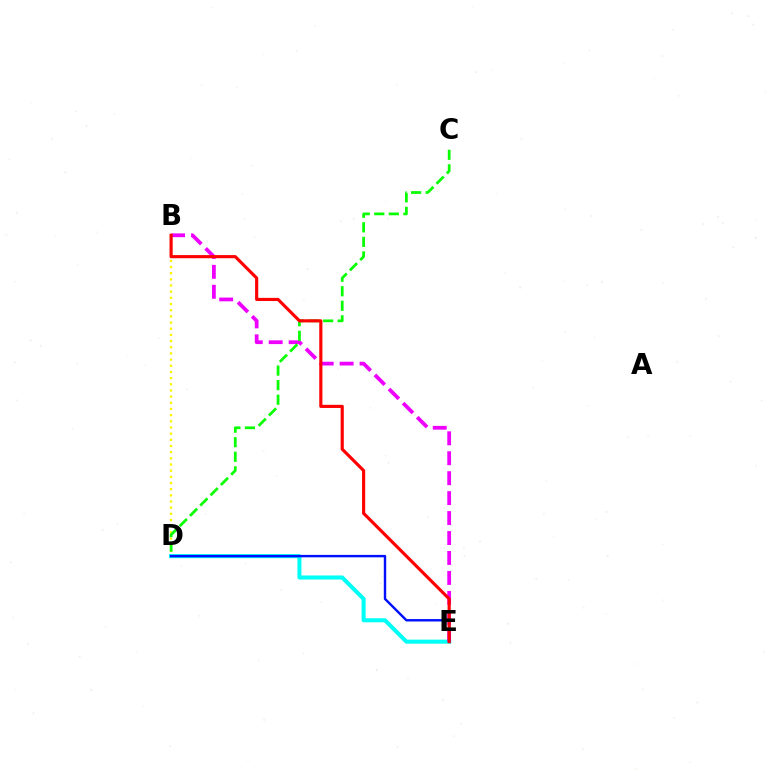{('B', 'D'): [{'color': '#fcf500', 'line_style': 'dotted', 'thickness': 1.68}], ('D', 'E'): [{'color': '#00fff6', 'line_style': 'solid', 'thickness': 2.92}, {'color': '#0010ff', 'line_style': 'solid', 'thickness': 1.74}], ('B', 'E'): [{'color': '#ee00ff', 'line_style': 'dashed', 'thickness': 2.71}, {'color': '#ff0000', 'line_style': 'solid', 'thickness': 2.27}], ('C', 'D'): [{'color': '#08ff00', 'line_style': 'dashed', 'thickness': 1.98}]}